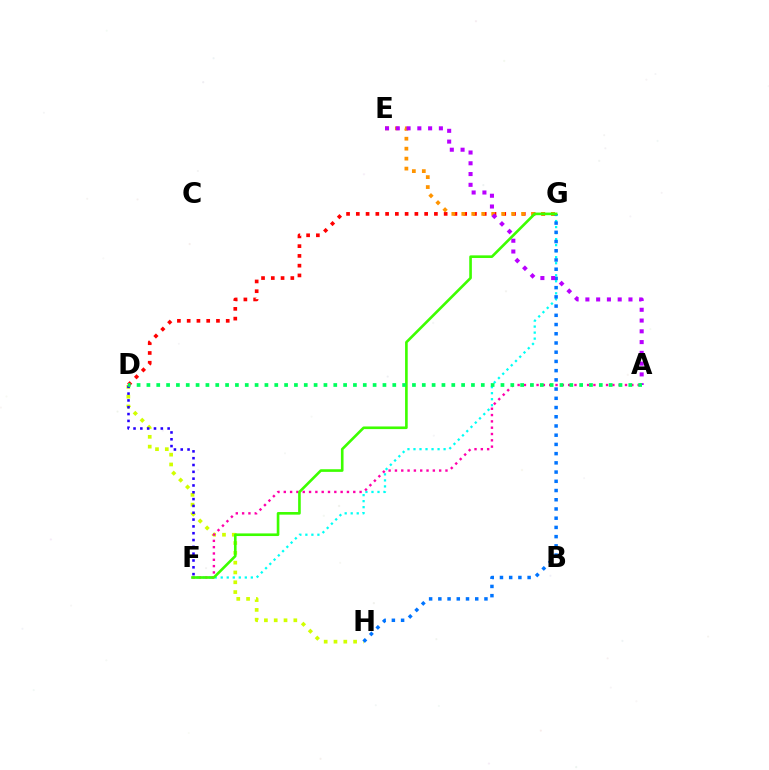{('D', 'H'): [{'color': '#d1ff00', 'line_style': 'dotted', 'thickness': 2.66}], ('F', 'G'): [{'color': '#00fff6', 'line_style': 'dotted', 'thickness': 1.64}, {'color': '#3dff00', 'line_style': 'solid', 'thickness': 1.9}], ('D', 'G'): [{'color': '#ff0000', 'line_style': 'dotted', 'thickness': 2.65}], ('A', 'F'): [{'color': '#ff00ac', 'line_style': 'dotted', 'thickness': 1.72}], ('E', 'G'): [{'color': '#ff9400', 'line_style': 'dotted', 'thickness': 2.71}], ('D', 'F'): [{'color': '#2500ff', 'line_style': 'dotted', 'thickness': 1.85}], ('G', 'H'): [{'color': '#0074ff', 'line_style': 'dotted', 'thickness': 2.51}], ('A', 'E'): [{'color': '#b900ff', 'line_style': 'dotted', 'thickness': 2.93}], ('A', 'D'): [{'color': '#00ff5c', 'line_style': 'dotted', 'thickness': 2.67}]}